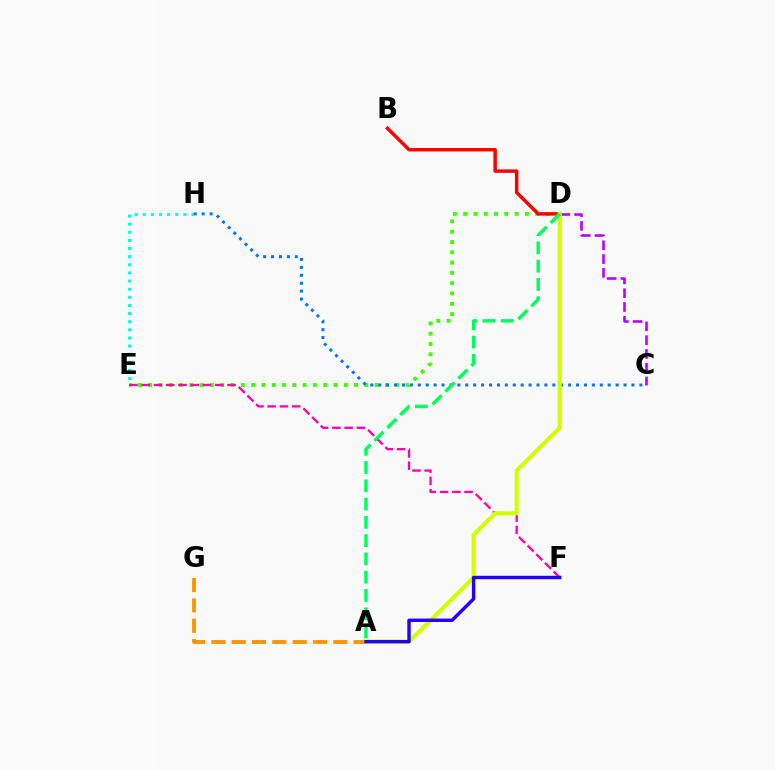{('A', 'G'): [{'color': '#ff9400', 'line_style': 'dashed', 'thickness': 2.76}], ('C', 'D'): [{'color': '#b900ff', 'line_style': 'dashed', 'thickness': 1.87}], ('D', 'E'): [{'color': '#3dff00', 'line_style': 'dotted', 'thickness': 2.8}], ('E', 'H'): [{'color': '#00fff6', 'line_style': 'dotted', 'thickness': 2.21}], ('B', 'D'): [{'color': '#ff0000', 'line_style': 'solid', 'thickness': 2.49}], ('C', 'H'): [{'color': '#0074ff', 'line_style': 'dotted', 'thickness': 2.15}], ('E', 'F'): [{'color': '#ff00ac', 'line_style': 'dashed', 'thickness': 1.66}], ('A', 'D'): [{'color': '#d1ff00', 'line_style': 'solid', 'thickness': 2.96}, {'color': '#00ff5c', 'line_style': 'dashed', 'thickness': 2.48}], ('A', 'F'): [{'color': '#2500ff', 'line_style': 'solid', 'thickness': 2.46}]}